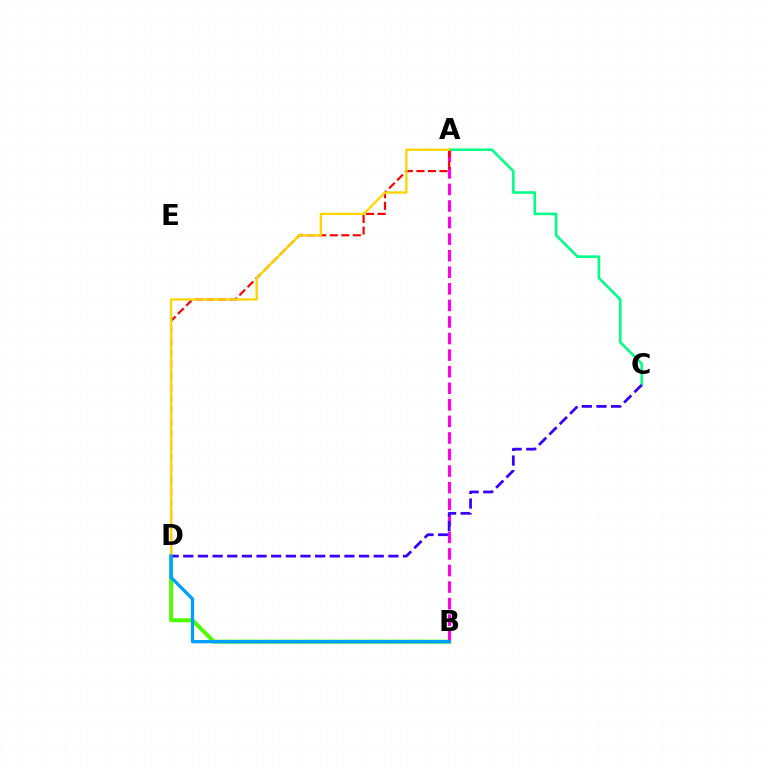{('A', 'C'): [{'color': '#00ff86', 'line_style': 'solid', 'thickness': 1.86}], ('B', 'D'): [{'color': '#4fff00', 'line_style': 'solid', 'thickness': 2.87}, {'color': '#009eff', 'line_style': 'solid', 'thickness': 2.36}], ('A', 'B'): [{'color': '#ff00ed', 'line_style': 'dashed', 'thickness': 2.25}], ('C', 'D'): [{'color': '#3700ff', 'line_style': 'dashed', 'thickness': 1.99}], ('A', 'D'): [{'color': '#ff0000', 'line_style': 'dashed', 'thickness': 1.57}, {'color': '#ffd500', 'line_style': 'solid', 'thickness': 1.66}]}